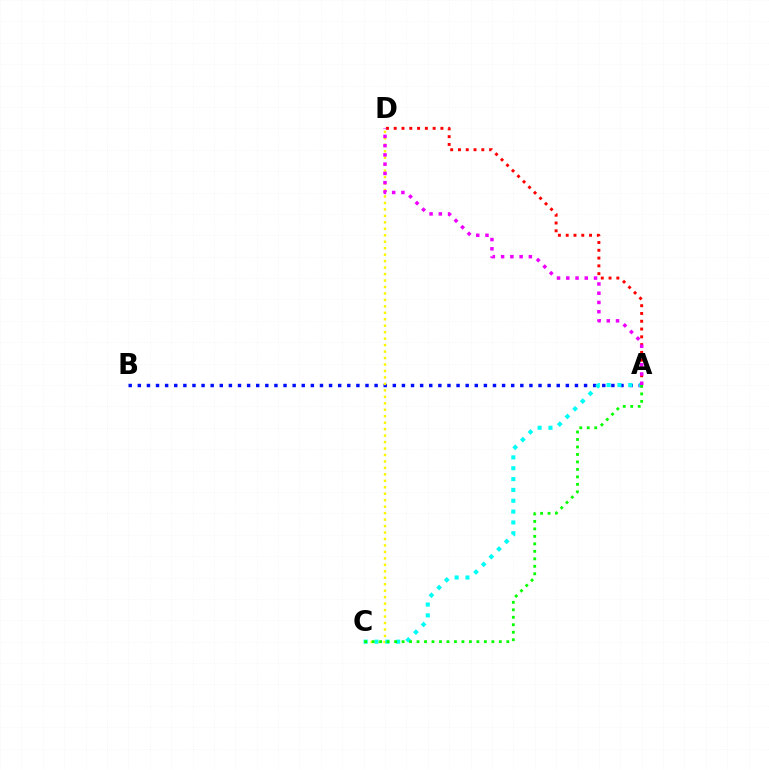{('A', 'B'): [{'color': '#0010ff', 'line_style': 'dotted', 'thickness': 2.47}], ('A', 'D'): [{'color': '#ff0000', 'line_style': 'dotted', 'thickness': 2.12}, {'color': '#ee00ff', 'line_style': 'dotted', 'thickness': 2.51}], ('C', 'D'): [{'color': '#fcf500', 'line_style': 'dotted', 'thickness': 1.76}], ('A', 'C'): [{'color': '#00fff6', 'line_style': 'dotted', 'thickness': 2.95}, {'color': '#08ff00', 'line_style': 'dotted', 'thickness': 2.03}]}